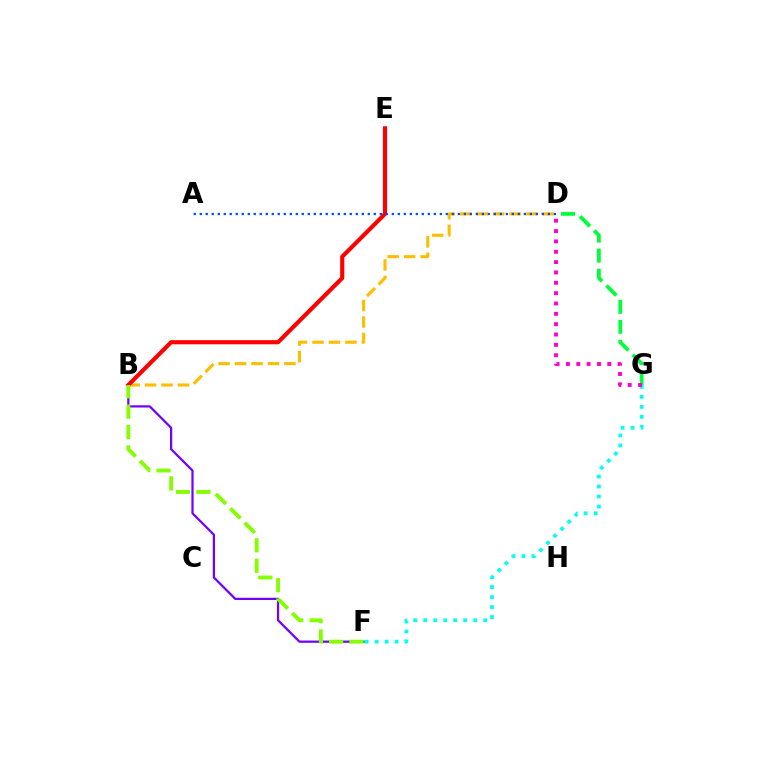{('B', 'F'): [{'color': '#7200ff', 'line_style': 'solid', 'thickness': 1.61}, {'color': '#84ff00', 'line_style': 'dashed', 'thickness': 2.77}], ('B', 'D'): [{'color': '#ffbd00', 'line_style': 'dashed', 'thickness': 2.24}], ('B', 'E'): [{'color': '#ff0000', 'line_style': 'solid', 'thickness': 2.98}], ('D', 'G'): [{'color': '#00ff39', 'line_style': 'dashed', 'thickness': 2.72}, {'color': '#ff00cf', 'line_style': 'dotted', 'thickness': 2.81}], ('F', 'G'): [{'color': '#00fff6', 'line_style': 'dotted', 'thickness': 2.72}], ('A', 'D'): [{'color': '#004bff', 'line_style': 'dotted', 'thickness': 1.63}]}